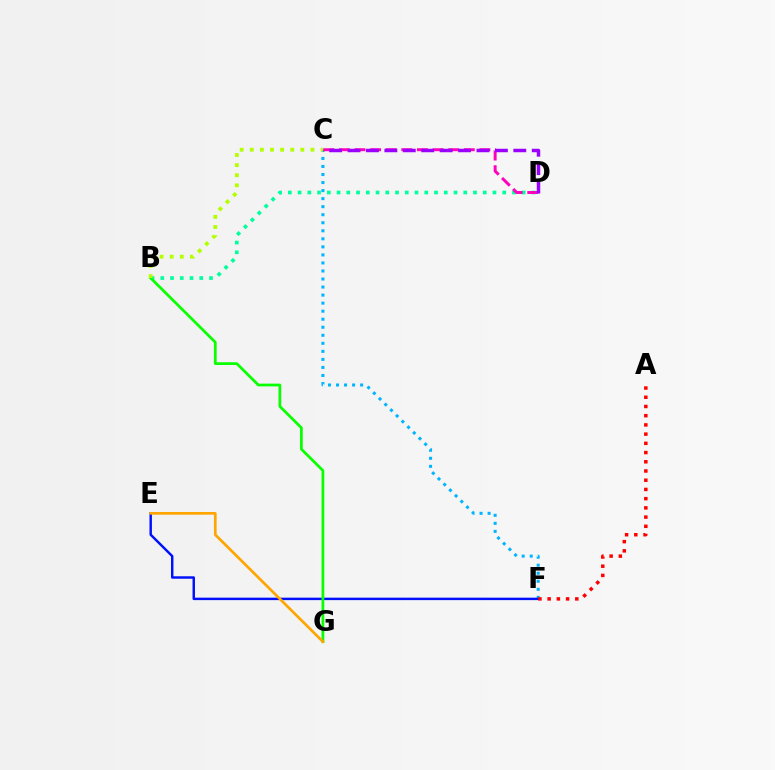{('C', 'F'): [{'color': '#00b5ff', 'line_style': 'dotted', 'thickness': 2.18}], ('E', 'F'): [{'color': '#0010ff', 'line_style': 'solid', 'thickness': 1.76}], ('A', 'F'): [{'color': '#ff0000', 'line_style': 'dotted', 'thickness': 2.5}], ('B', 'D'): [{'color': '#00ff9d', 'line_style': 'dotted', 'thickness': 2.65}], ('C', 'D'): [{'color': '#ff00bd', 'line_style': 'dashed', 'thickness': 2.12}, {'color': '#9b00ff', 'line_style': 'dashed', 'thickness': 2.5}], ('B', 'G'): [{'color': '#08ff00', 'line_style': 'solid', 'thickness': 1.97}], ('B', 'C'): [{'color': '#b3ff00', 'line_style': 'dotted', 'thickness': 2.75}], ('E', 'G'): [{'color': '#ffa500', 'line_style': 'solid', 'thickness': 1.94}]}